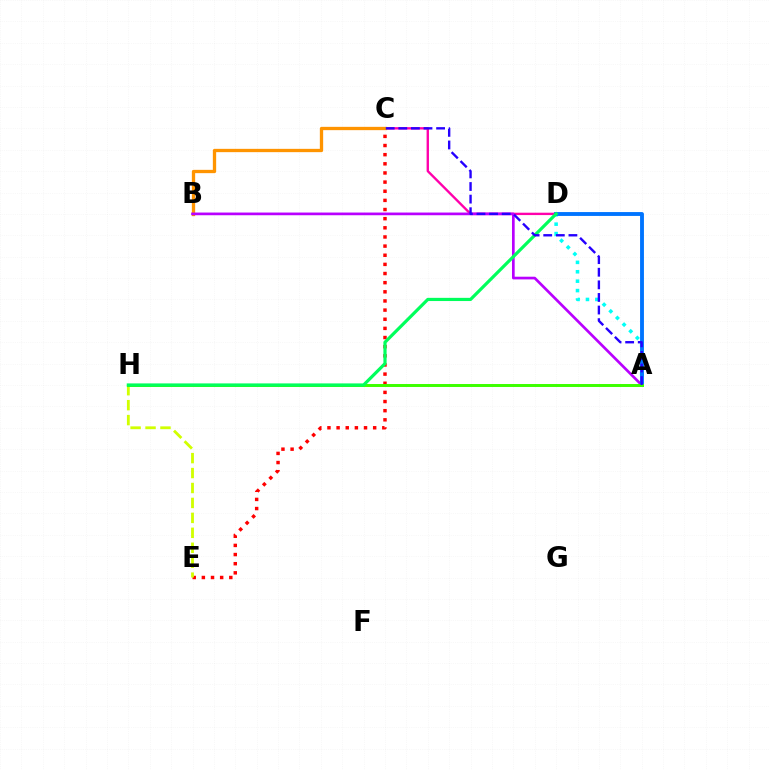{('C', 'D'): [{'color': '#ff00ac', 'line_style': 'solid', 'thickness': 1.71}], ('C', 'E'): [{'color': '#ff0000', 'line_style': 'dotted', 'thickness': 2.48}], ('B', 'C'): [{'color': '#ff9400', 'line_style': 'solid', 'thickness': 2.38}], ('A', 'D'): [{'color': '#00fff6', 'line_style': 'dotted', 'thickness': 2.56}, {'color': '#0074ff', 'line_style': 'solid', 'thickness': 2.78}], ('E', 'H'): [{'color': '#d1ff00', 'line_style': 'dashed', 'thickness': 2.03}], ('A', 'B'): [{'color': '#b900ff', 'line_style': 'solid', 'thickness': 1.94}], ('A', 'H'): [{'color': '#3dff00', 'line_style': 'solid', 'thickness': 2.13}], ('D', 'H'): [{'color': '#00ff5c', 'line_style': 'solid', 'thickness': 2.3}], ('A', 'C'): [{'color': '#2500ff', 'line_style': 'dashed', 'thickness': 1.71}]}